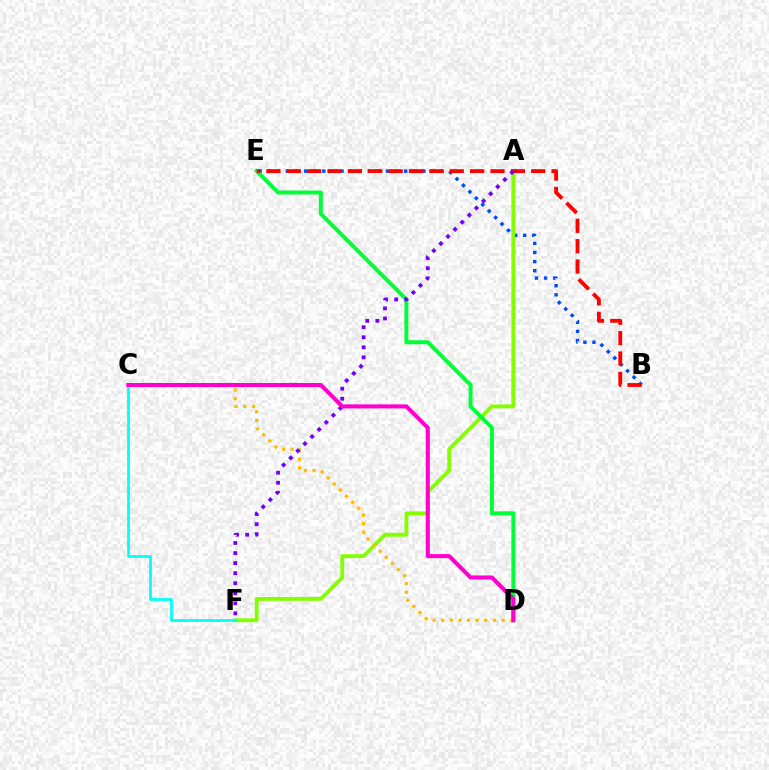{('B', 'E'): [{'color': '#004bff', 'line_style': 'dotted', 'thickness': 2.47}, {'color': '#ff0000', 'line_style': 'dashed', 'thickness': 2.77}], ('A', 'F'): [{'color': '#84ff00', 'line_style': 'solid', 'thickness': 2.79}, {'color': '#7200ff', 'line_style': 'dotted', 'thickness': 2.73}], ('C', 'F'): [{'color': '#00fff6', 'line_style': 'solid', 'thickness': 1.98}], ('D', 'E'): [{'color': '#00ff39', 'line_style': 'solid', 'thickness': 2.85}], ('C', 'D'): [{'color': '#ffbd00', 'line_style': 'dotted', 'thickness': 2.34}, {'color': '#ff00cf', 'line_style': 'solid', 'thickness': 2.92}]}